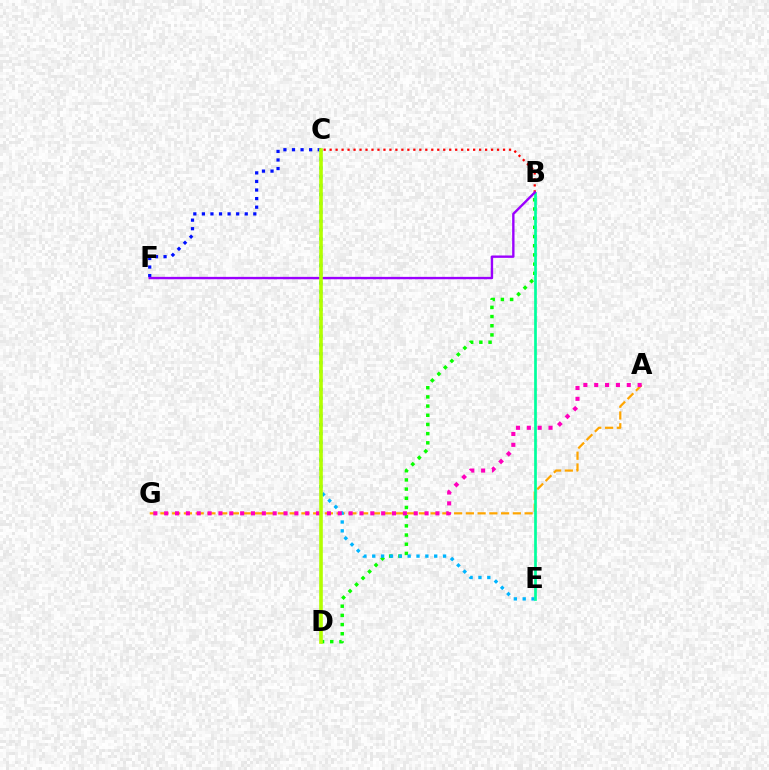{('A', 'G'): [{'color': '#ffa500', 'line_style': 'dashed', 'thickness': 1.6}, {'color': '#ff00bd', 'line_style': 'dotted', 'thickness': 2.95}], ('C', 'F'): [{'color': '#0010ff', 'line_style': 'dotted', 'thickness': 2.33}], ('B', 'D'): [{'color': '#08ff00', 'line_style': 'dotted', 'thickness': 2.5}], ('C', 'E'): [{'color': '#00b5ff', 'line_style': 'dotted', 'thickness': 2.4}], ('B', 'E'): [{'color': '#00ff9d', 'line_style': 'solid', 'thickness': 1.95}], ('B', 'C'): [{'color': '#ff0000', 'line_style': 'dotted', 'thickness': 1.62}], ('B', 'F'): [{'color': '#9b00ff', 'line_style': 'solid', 'thickness': 1.71}], ('C', 'D'): [{'color': '#b3ff00', 'line_style': 'solid', 'thickness': 2.6}]}